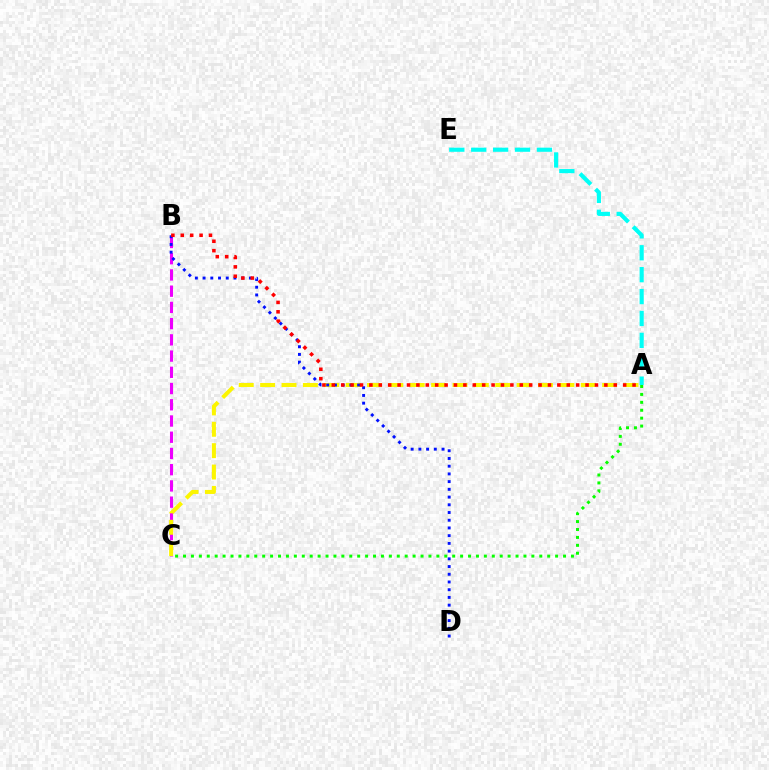{('B', 'C'): [{'color': '#ee00ff', 'line_style': 'dashed', 'thickness': 2.2}], ('A', 'E'): [{'color': '#00fff6', 'line_style': 'dashed', 'thickness': 2.98}], ('A', 'C'): [{'color': '#fcf500', 'line_style': 'dashed', 'thickness': 2.9}, {'color': '#08ff00', 'line_style': 'dotted', 'thickness': 2.15}], ('B', 'D'): [{'color': '#0010ff', 'line_style': 'dotted', 'thickness': 2.1}], ('A', 'B'): [{'color': '#ff0000', 'line_style': 'dotted', 'thickness': 2.55}]}